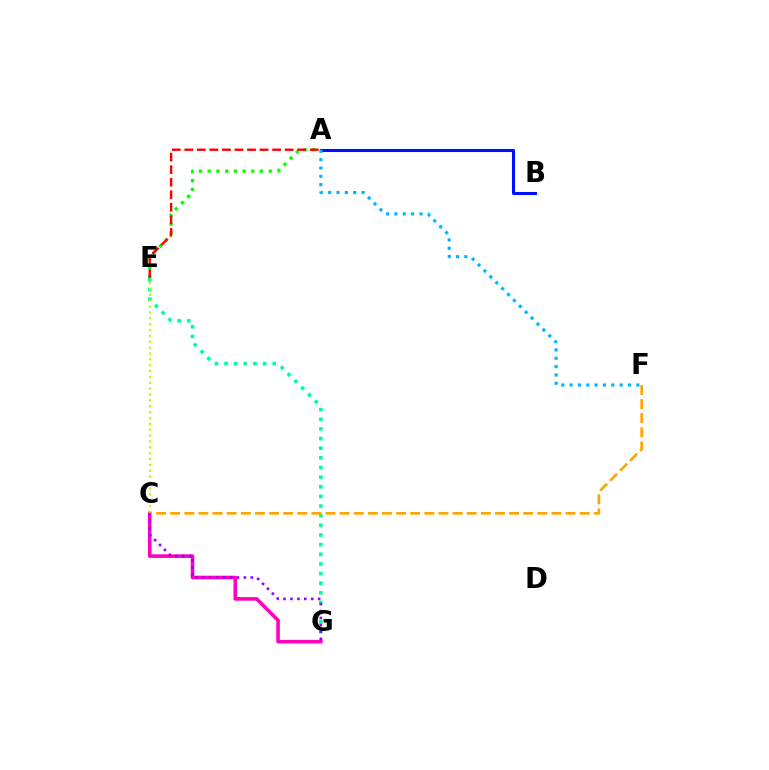{('A', 'E'): [{'color': '#08ff00', 'line_style': 'dotted', 'thickness': 2.37}, {'color': '#ff0000', 'line_style': 'dashed', 'thickness': 1.7}], ('E', 'G'): [{'color': '#00ff9d', 'line_style': 'dotted', 'thickness': 2.62}], ('C', 'G'): [{'color': '#ff00bd', 'line_style': 'solid', 'thickness': 2.57}, {'color': '#9b00ff', 'line_style': 'dotted', 'thickness': 1.88}], ('C', 'E'): [{'color': '#b3ff00', 'line_style': 'dotted', 'thickness': 1.59}], ('A', 'B'): [{'color': '#0010ff', 'line_style': 'solid', 'thickness': 2.21}], ('A', 'F'): [{'color': '#00b5ff', 'line_style': 'dotted', 'thickness': 2.27}], ('C', 'F'): [{'color': '#ffa500', 'line_style': 'dashed', 'thickness': 1.92}]}